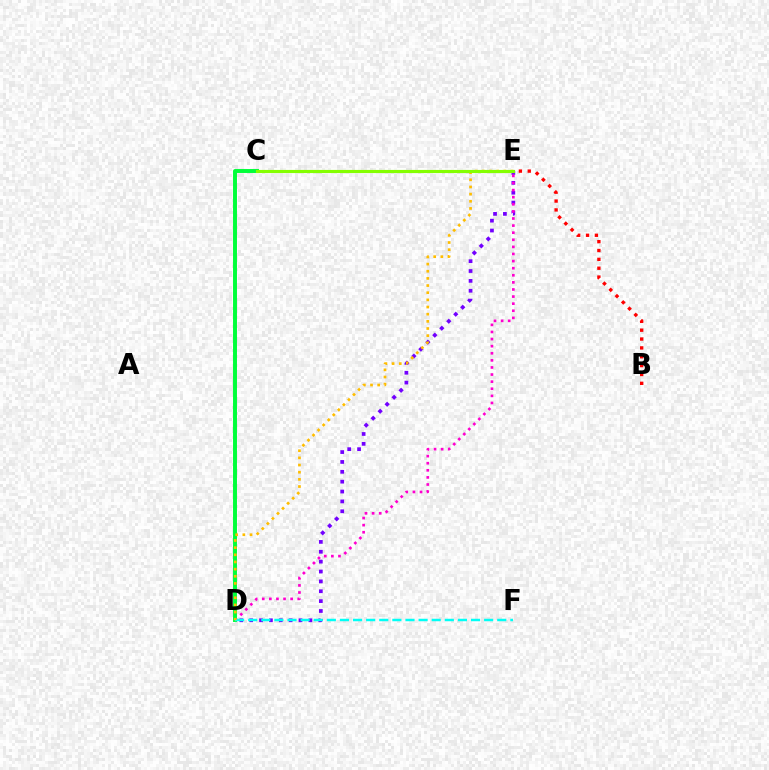{('D', 'E'): [{'color': '#7200ff', 'line_style': 'dotted', 'thickness': 2.68}, {'color': '#ff00cf', 'line_style': 'dotted', 'thickness': 1.93}, {'color': '#ffbd00', 'line_style': 'dotted', 'thickness': 1.94}], ('B', 'E'): [{'color': '#ff0000', 'line_style': 'dotted', 'thickness': 2.41}], ('C', 'E'): [{'color': '#004bff', 'line_style': 'dashed', 'thickness': 2.04}, {'color': '#84ff00', 'line_style': 'solid', 'thickness': 2.26}], ('C', 'D'): [{'color': '#00ff39', 'line_style': 'solid', 'thickness': 2.83}], ('D', 'F'): [{'color': '#00fff6', 'line_style': 'dashed', 'thickness': 1.78}]}